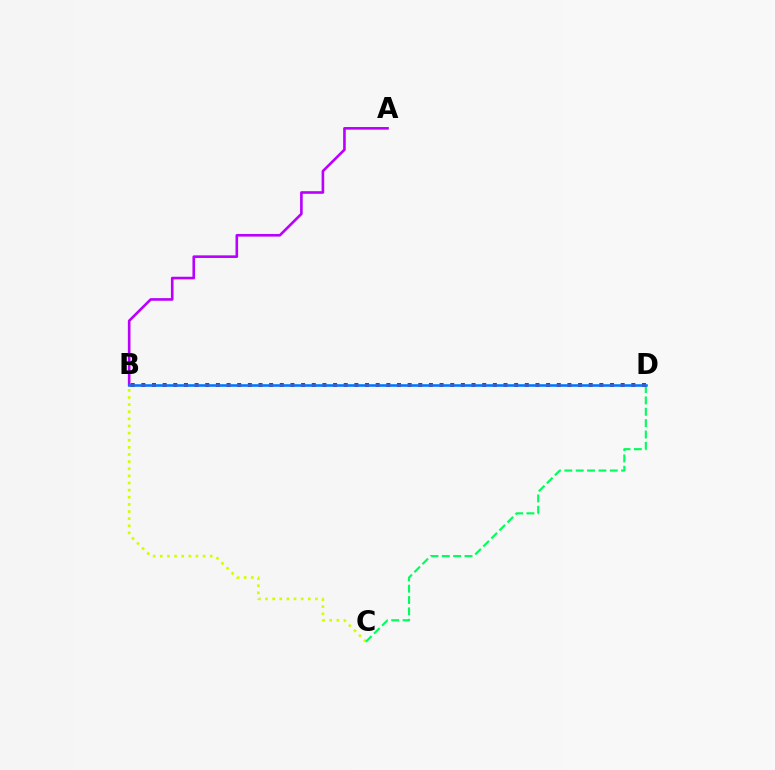{('A', 'B'): [{'color': '#b900ff', 'line_style': 'solid', 'thickness': 1.89}], ('B', 'C'): [{'color': '#d1ff00', 'line_style': 'dotted', 'thickness': 1.94}], ('C', 'D'): [{'color': '#00ff5c', 'line_style': 'dashed', 'thickness': 1.54}], ('B', 'D'): [{'color': '#ff0000', 'line_style': 'dotted', 'thickness': 2.89}, {'color': '#0074ff', 'line_style': 'solid', 'thickness': 1.85}]}